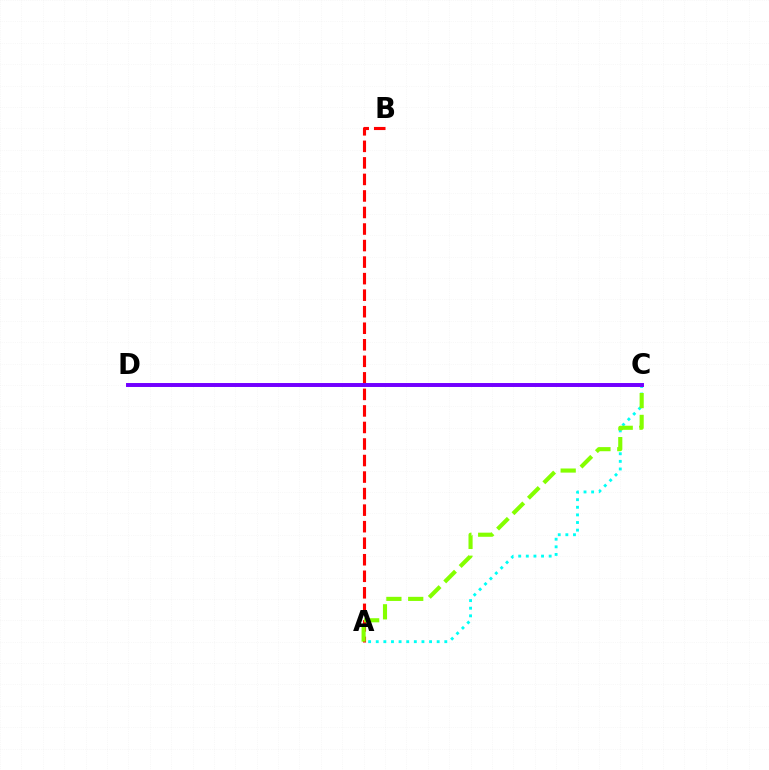{('A', 'B'): [{'color': '#ff0000', 'line_style': 'dashed', 'thickness': 2.25}], ('A', 'C'): [{'color': '#00fff6', 'line_style': 'dotted', 'thickness': 2.07}, {'color': '#84ff00', 'line_style': 'dashed', 'thickness': 2.96}], ('C', 'D'): [{'color': '#7200ff', 'line_style': 'solid', 'thickness': 2.84}]}